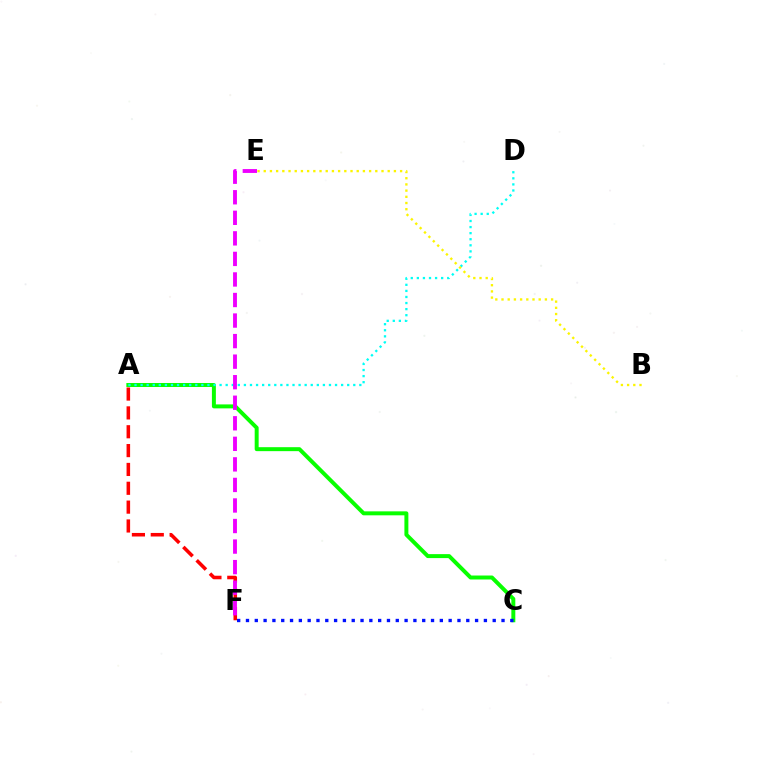{('A', 'C'): [{'color': '#08ff00', 'line_style': 'solid', 'thickness': 2.85}], ('A', 'D'): [{'color': '#00fff6', 'line_style': 'dotted', 'thickness': 1.65}], ('A', 'F'): [{'color': '#ff0000', 'line_style': 'dashed', 'thickness': 2.56}], ('E', 'F'): [{'color': '#ee00ff', 'line_style': 'dashed', 'thickness': 2.79}], ('C', 'F'): [{'color': '#0010ff', 'line_style': 'dotted', 'thickness': 2.39}], ('B', 'E'): [{'color': '#fcf500', 'line_style': 'dotted', 'thickness': 1.68}]}